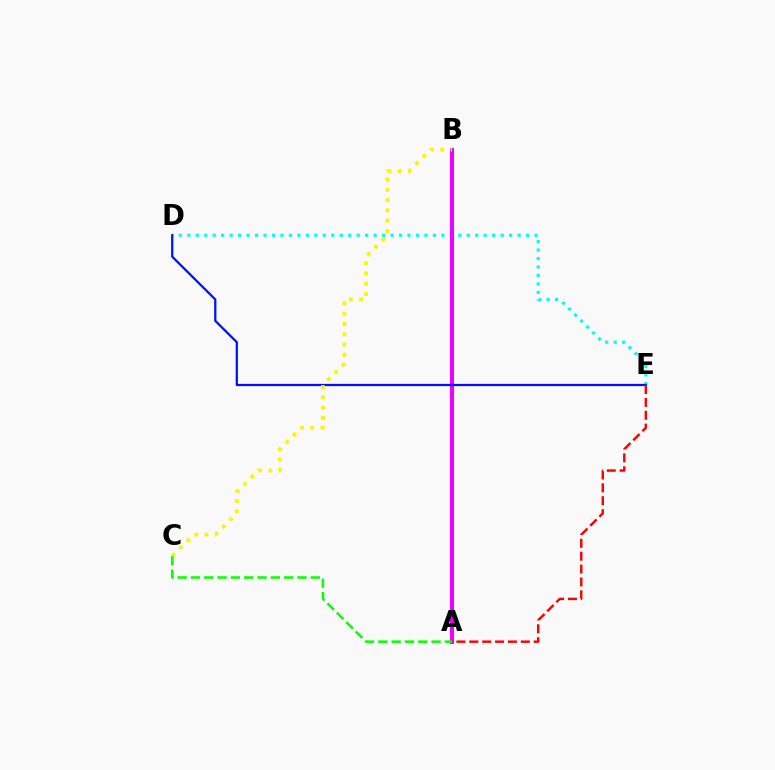{('D', 'E'): [{'color': '#00fff6', 'line_style': 'dotted', 'thickness': 2.3}, {'color': '#0010ff', 'line_style': 'solid', 'thickness': 1.62}], ('A', 'B'): [{'color': '#ee00ff', 'line_style': 'solid', 'thickness': 2.92}], ('A', 'E'): [{'color': '#ff0000', 'line_style': 'dashed', 'thickness': 1.75}], ('B', 'C'): [{'color': '#fcf500', 'line_style': 'dotted', 'thickness': 2.8}], ('A', 'C'): [{'color': '#08ff00', 'line_style': 'dashed', 'thickness': 1.81}]}